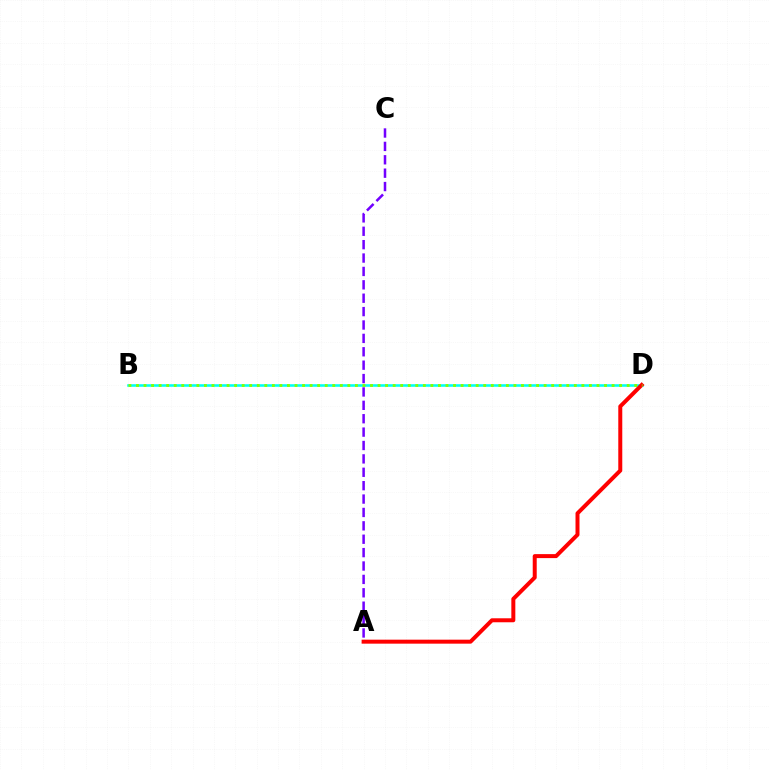{('A', 'C'): [{'color': '#7200ff', 'line_style': 'dashed', 'thickness': 1.82}], ('B', 'D'): [{'color': '#00fff6', 'line_style': 'solid', 'thickness': 1.86}, {'color': '#84ff00', 'line_style': 'dotted', 'thickness': 2.05}], ('A', 'D'): [{'color': '#ff0000', 'line_style': 'solid', 'thickness': 2.87}]}